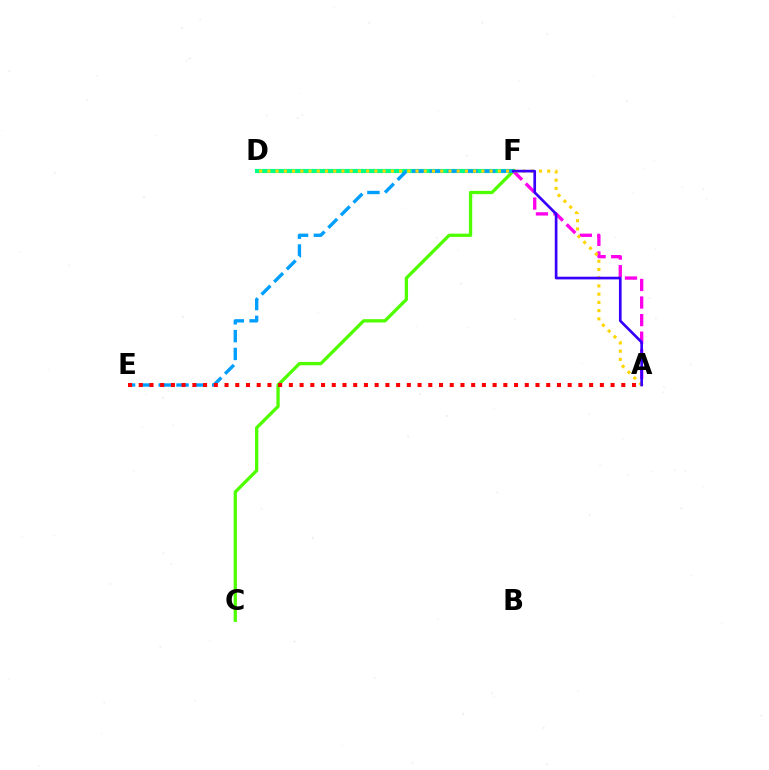{('D', 'F'): [{'color': '#00ff86', 'line_style': 'solid', 'thickness': 2.97}], ('C', 'F'): [{'color': '#4fff00', 'line_style': 'solid', 'thickness': 2.37}], ('A', 'F'): [{'color': '#ff00ed', 'line_style': 'dashed', 'thickness': 2.39}, {'color': '#3700ff', 'line_style': 'solid', 'thickness': 1.93}], ('E', 'F'): [{'color': '#009eff', 'line_style': 'dashed', 'thickness': 2.42}], ('A', 'D'): [{'color': '#ffd500', 'line_style': 'dotted', 'thickness': 2.24}], ('A', 'E'): [{'color': '#ff0000', 'line_style': 'dotted', 'thickness': 2.91}]}